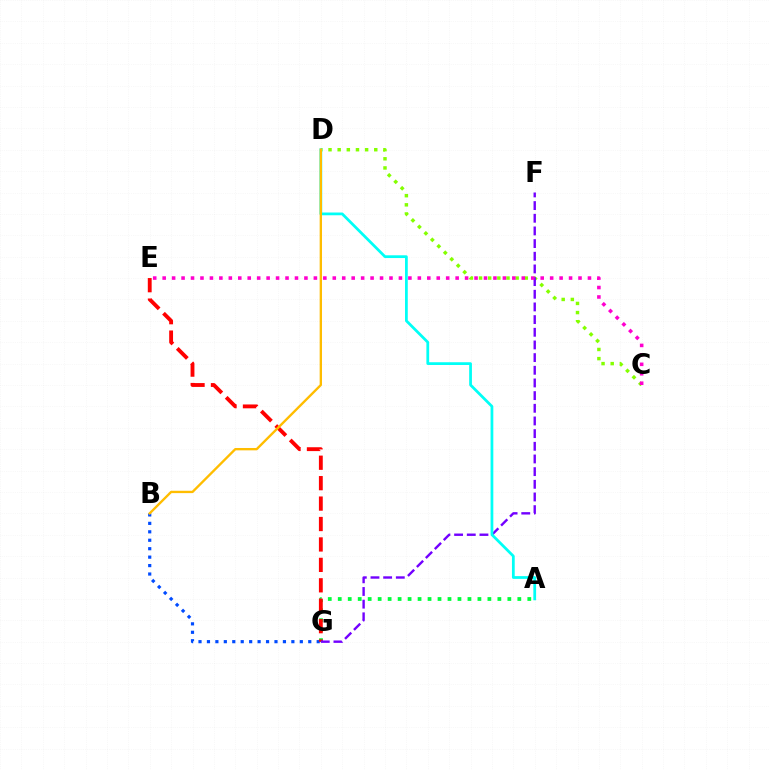{('A', 'G'): [{'color': '#00ff39', 'line_style': 'dotted', 'thickness': 2.71}], ('B', 'G'): [{'color': '#004bff', 'line_style': 'dotted', 'thickness': 2.29}], ('E', 'G'): [{'color': '#ff0000', 'line_style': 'dashed', 'thickness': 2.78}], ('C', 'D'): [{'color': '#84ff00', 'line_style': 'dotted', 'thickness': 2.49}], ('F', 'G'): [{'color': '#7200ff', 'line_style': 'dashed', 'thickness': 1.72}], ('A', 'D'): [{'color': '#00fff6', 'line_style': 'solid', 'thickness': 1.98}], ('C', 'E'): [{'color': '#ff00cf', 'line_style': 'dotted', 'thickness': 2.57}], ('B', 'D'): [{'color': '#ffbd00', 'line_style': 'solid', 'thickness': 1.69}]}